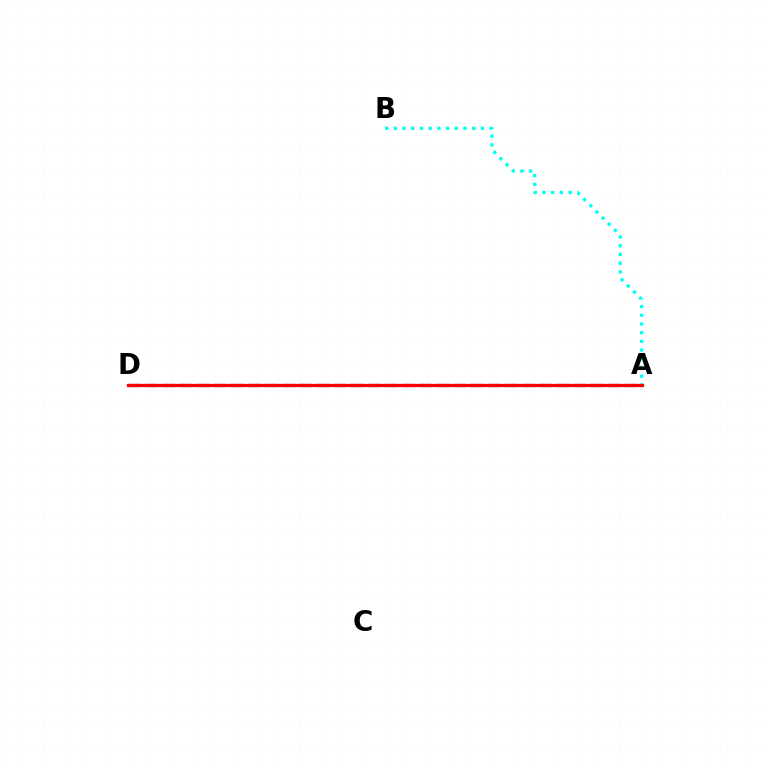{('A', 'B'): [{'color': '#00fff6', 'line_style': 'dotted', 'thickness': 2.37}], ('A', 'D'): [{'color': '#84ff00', 'line_style': 'solid', 'thickness': 1.92}, {'color': '#7200ff', 'line_style': 'dashed', 'thickness': 2.33}, {'color': '#ff0000', 'line_style': 'solid', 'thickness': 2.36}]}